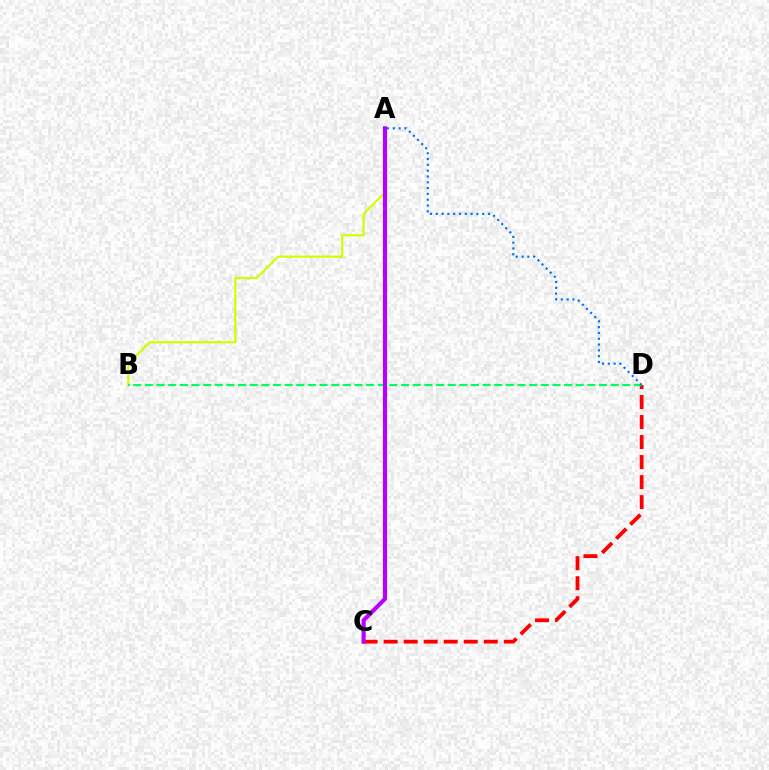{('C', 'D'): [{'color': '#ff0000', 'line_style': 'dashed', 'thickness': 2.72}], ('A', 'B'): [{'color': '#d1ff00', 'line_style': 'solid', 'thickness': 1.59}], ('B', 'D'): [{'color': '#00ff5c', 'line_style': 'dashed', 'thickness': 1.58}], ('A', 'D'): [{'color': '#0074ff', 'line_style': 'dotted', 'thickness': 1.58}], ('A', 'C'): [{'color': '#b900ff', 'line_style': 'solid', 'thickness': 2.98}]}